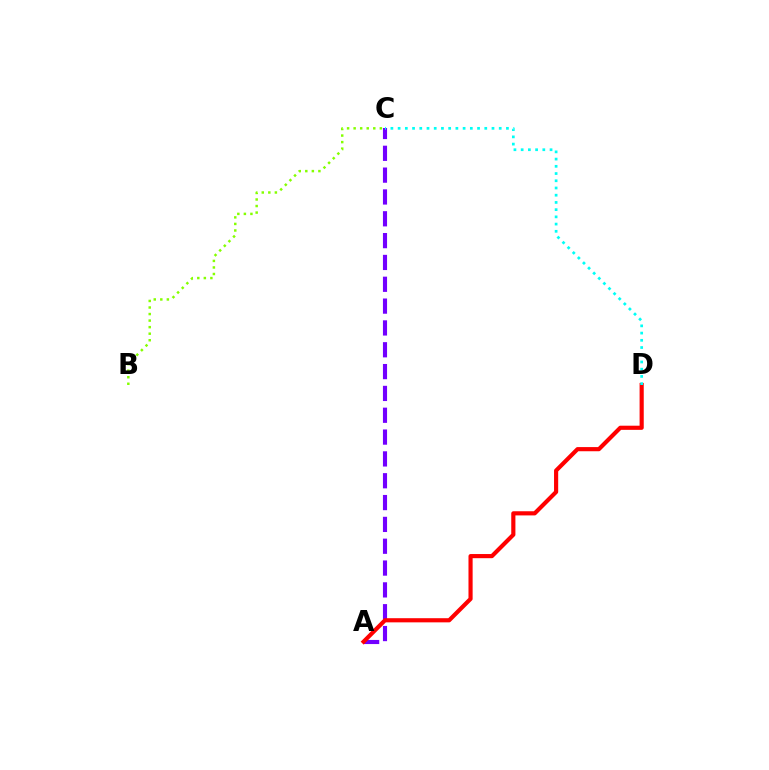{('A', 'C'): [{'color': '#7200ff', 'line_style': 'dashed', 'thickness': 2.97}], ('B', 'C'): [{'color': '#84ff00', 'line_style': 'dotted', 'thickness': 1.78}], ('A', 'D'): [{'color': '#ff0000', 'line_style': 'solid', 'thickness': 2.99}], ('C', 'D'): [{'color': '#00fff6', 'line_style': 'dotted', 'thickness': 1.96}]}